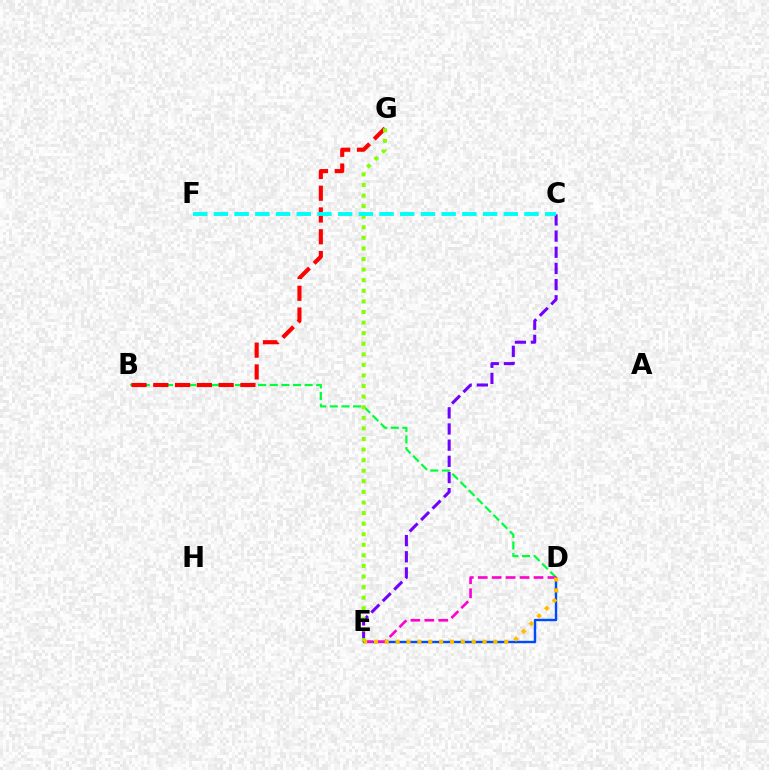{('D', 'E'): [{'color': '#004bff', 'line_style': 'solid', 'thickness': 1.73}, {'color': '#ff00cf', 'line_style': 'dashed', 'thickness': 1.89}, {'color': '#ffbd00', 'line_style': 'dotted', 'thickness': 2.95}], ('B', 'D'): [{'color': '#00ff39', 'line_style': 'dashed', 'thickness': 1.58}], ('C', 'E'): [{'color': '#7200ff', 'line_style': 'dashed', 'thickness': 2.2}], ('B', 'G'): [{'color': '#ff0000', 'line_style': 'dashed', 'thickness': 2.96}], ('E', 'G'): [{'color': '#84ff00', 'line_style': 'dotted', 'thickness': 2.88}], ('C', 'F'): [{'color': '#00fff6', 'line_style': 'dashed', 'thickness': 2.81}]}